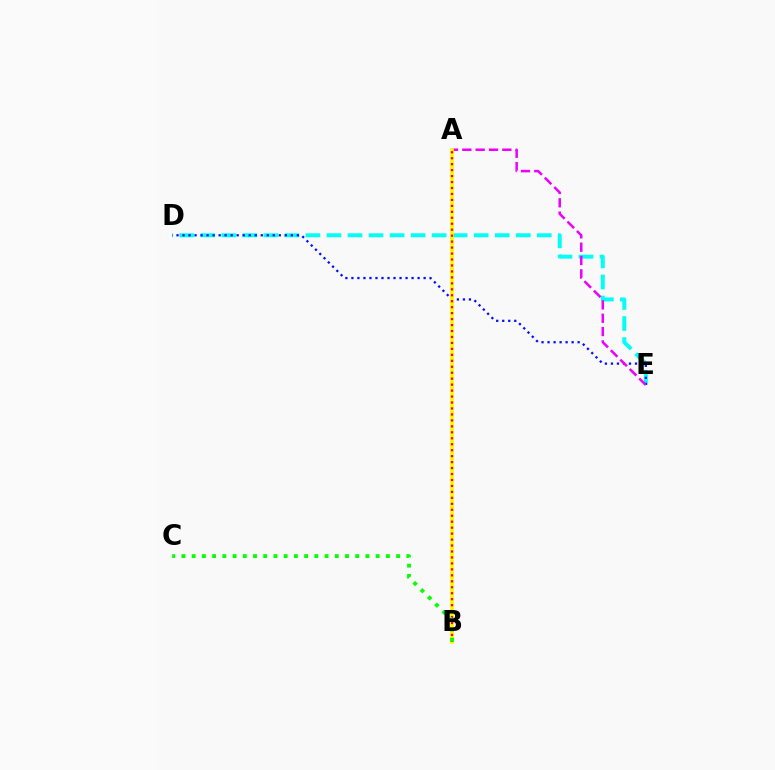{('D', 'E'): [{'color': '#00fff6', 'line_style': 'dashed', 'thickness': 2.86}, {'color': '#0010ff', 'line_style': 'dotted', 'thickness': 1.63}], ('A', 'E'): [{'color': '#ee00ff', 'line_style': 'dashed', 'thickness': 1.81}], ('A', 'B'): [{'color': '#fcf500', 'line_style': 'solid', 'thickness': 2.68}, {'color': '#ff0000', 'line_style': 'dotted', 'thickness': 1.62}], ('B', 'C'): [{'color': '#08ff00', 'line_style': 'dotted', 'thickness': 2.78}]}